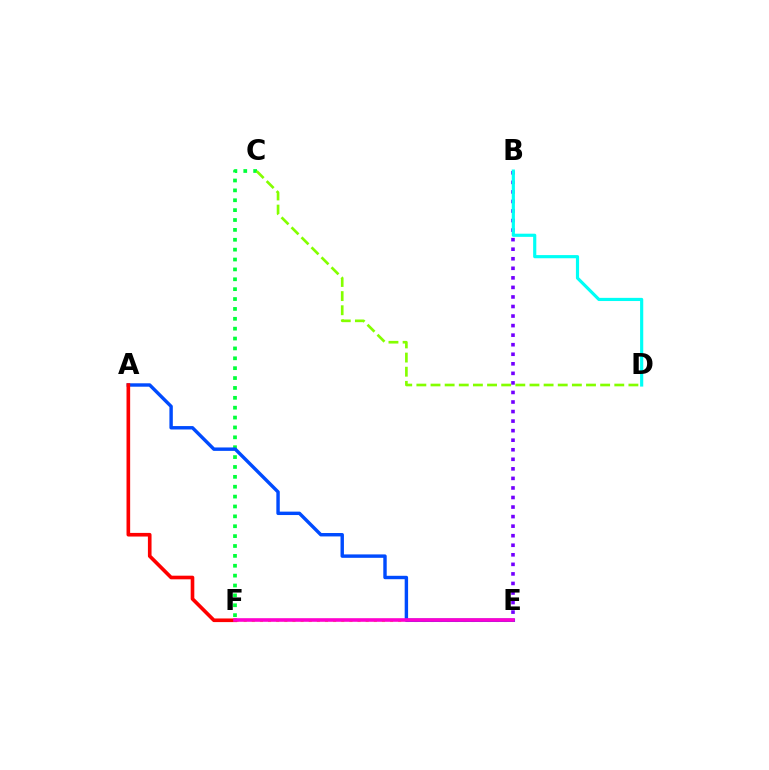{('B', 'E'): [{'color': '#7200ff', 'line_style': 'dotted', 'thickness': 2.59}], ('E', 'F'): [{'color': '#ffbd00', 'line_style': 'dotted', 'thickness': 2.21}, {'color': '#ff00cf', 'line_style': 'solid', 'thickness': 2.6}], ('C', 'F'): [{'color': '#00ff39', 'line_style': 'dotted', 'thickness': 2.68}], ('B', 'D'): [{'color': '#00fff6', 'line_style': 'solid', 'thickness': 2.28}], ('C', 'D'): [{'color': '#84ff00', 'line_style': 'dashed', 'thickness': 1.92}], ('A', 'E'): [{'color': '#004bff', 'line_style': 'solid', 'thickness': 2.46}], ('A', 'F'): [{'color': '#ff0000', 'line_style': 'solid', 'thickness': 2.62}]}